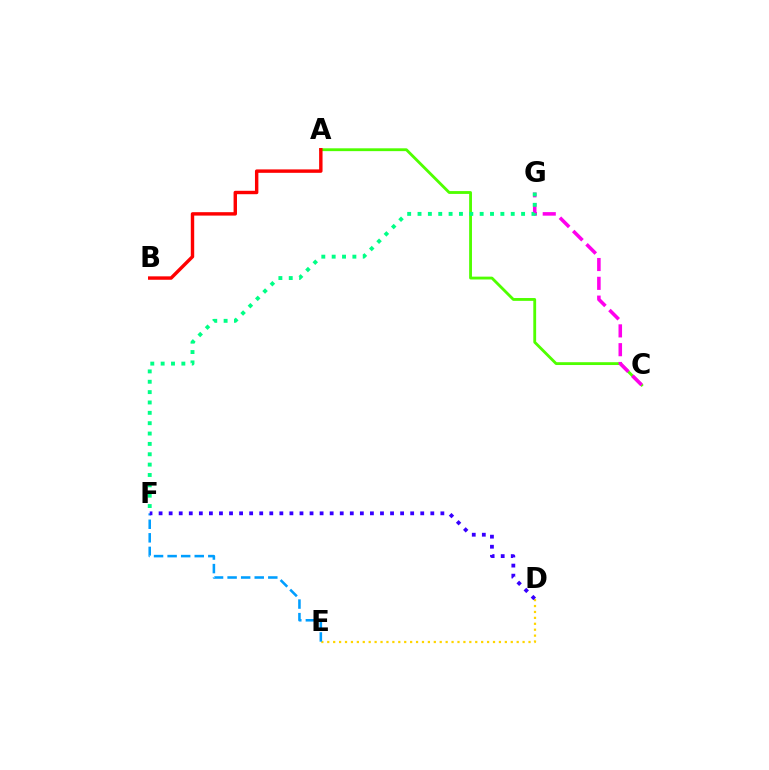{('D', 'E'): [{'color': '#ffd500', 'line_style': 'dotted', 'thickness': 1.61}], ('A', 'C'): [{'color': '#4fff00', 'line_style': 'solid', 'thickness': 2.04}], ('C', 'G'): [{'color': '#ff00ed', 'line_style': 'dashed', 'thickness': 2.55}], ('A', 'B'): [{'color': '#ff0000', 'line_style': 'solid', 'thickness': 2.46}], ('E', 'F'): [{'color': '#009eff', 'line_style': 'dashed', 'thickness': 1.84}], ('F', 'G'): [{'color': '#00ff86', 'line_style': 'dotted', 'thickness': 2.81}], ('D', 'F'): [{'color': '#3700ff', 'line_style': 'dotted', 'thickness': 2.73}]}